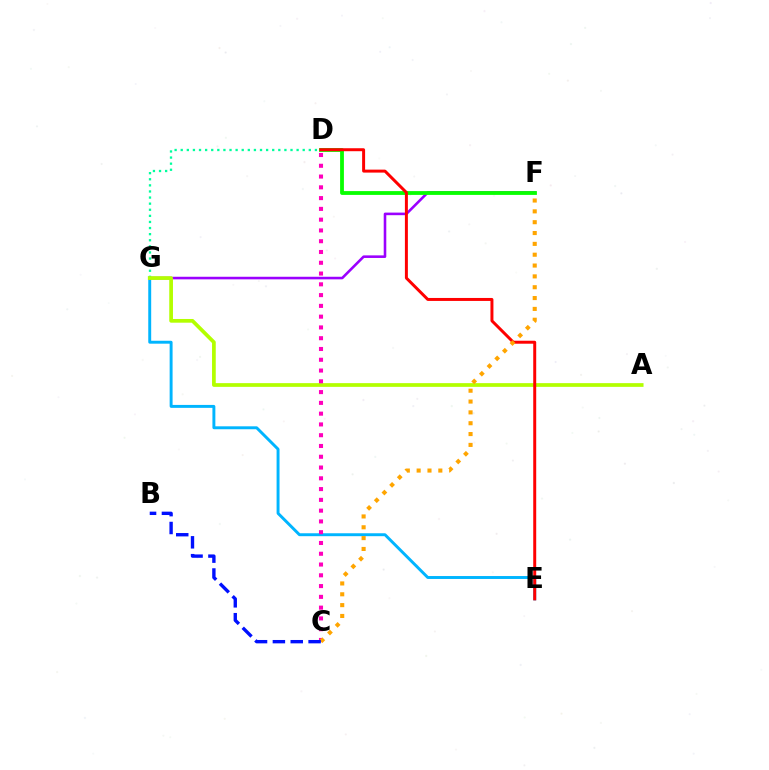{('F', 'G'): [{'color': '#9b00ff', 'line_style': 'solid', 'thickness': 1.86}], ('E', 'G'): [{'color': '#00b5ff', 'line_style': 'solid', 'thickness': 2.11}], ('D', 'G'): [{'color': '#00ff9d', 'line_style': 'dotted', 'thickness': 1.66}], ('A', 'G'): [{'color': '#b3ff00', 'line_style': 'solid', 'thickness': 2.68}], ('D', 'F'): [{'color': '#08ff00', 'line_style': 'solid', 'thickness': 2.74}], ('C', 'D'): [{'color': '#ff00bd', 'line_style': 'dotted', 'thickness': 2.93}], ('D', 'E'): [{'color': '#ff0000', 'line_style': 'solid', 'thickness': 2.14}], ('C', 'F'): [{'color': '#ffa500', 'line_style': 'dotted', 'thickness': 2.94}], ('B', 'C'): [{'color': '#0010ff', 'line_style': 'dashed', 'thickness': 2.43}]}